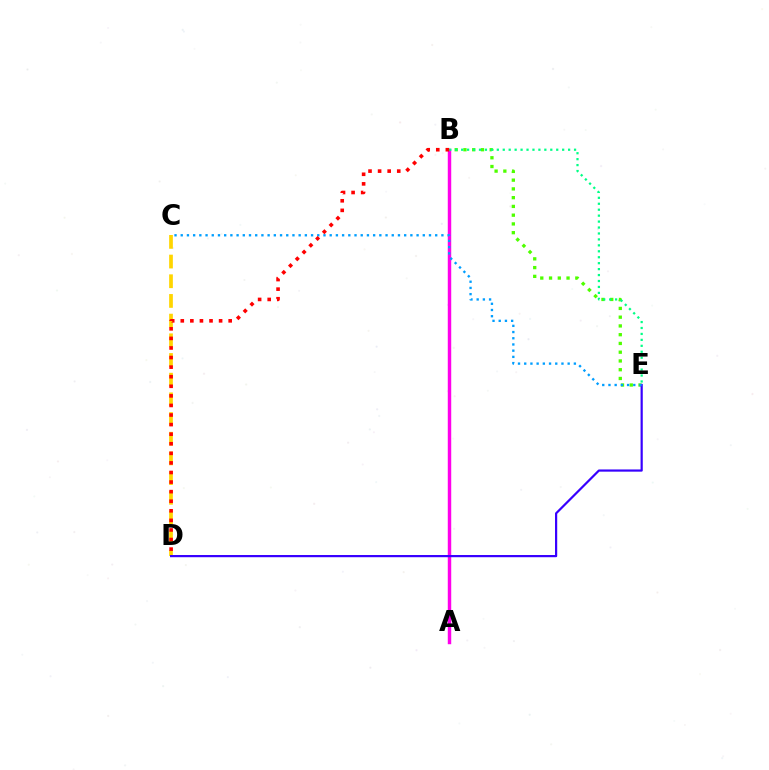{('A', 'B'): [{'color': '#ff00ed', 'line_style': 'solid', 'thickness': 2.48}], ('B', 'E'): [{'color': '#4fff00', 'line_style': 'dotted', 'thickness': 2.38}, {'color': '#00ff86', 'line_style': 'dotted', 'thickness': 1.61}], ('C', 'D'): [{'color': '#ffd500', 'line_style': 'dashed', 'thickness': 2.67}], ('D', 'E'): [{'color': '#3700ff', 'line_style': 'solid', 'thickness': 1.59}], ('C', 'E'): [{'color': '#009eff', 'line_style': 'dotted', 'thickness': 1.69}], ('B', 'D'): [{'color': '#ff0000', 'line_style': 'dotted', 'thickness': 2.6}]}